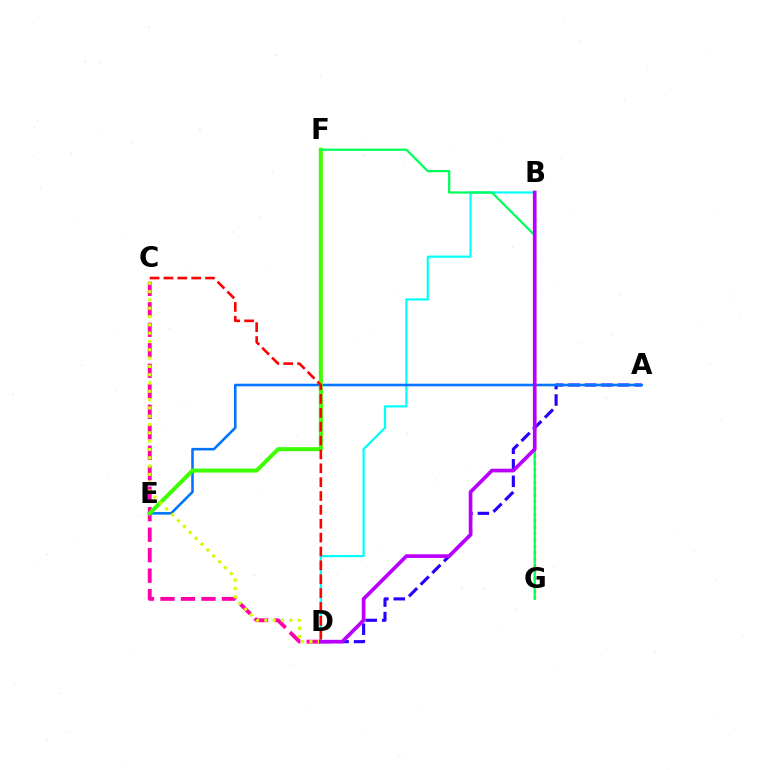{('C', 'D'): [{'color': '#ff00ac', 'line_style': 'dashed', 'thickness': 2.78}, {'color': '#ff0000', 'line_style': 'dashed', 'thickness': 1.88}, {'color': '#d1ff00', 'line_style': 'dotted', 'thickness': 2.26}], ('B', 'D'): [{'color': '#00fff6', 'line_style': 'solid', 'thickness': 1.57}, {'color': '#b900ff', 'line_style': 'solid', 'thickness': 2.65}], ('A', 'D'): [{'color': '#2500ff', 'line_style': 'dashed', 'thickness': 2.24}], ('A', 'E'): [{'color': '#0074ff', 'line_style': 'solid', 'thickness': 1.85}], ('E', 'F'): [{'color': '#3dff00', 'line_style': 'solid', 'thickness': 2.89}], ('B', 'G'): [{'color': '#ff9400', 'line_style': 'dotted', 'thickness': 1.75}], ('F', 'G'): [{'color': '#00ff5c', 'line_style': 'solid', 'thickness': 1.62}]}